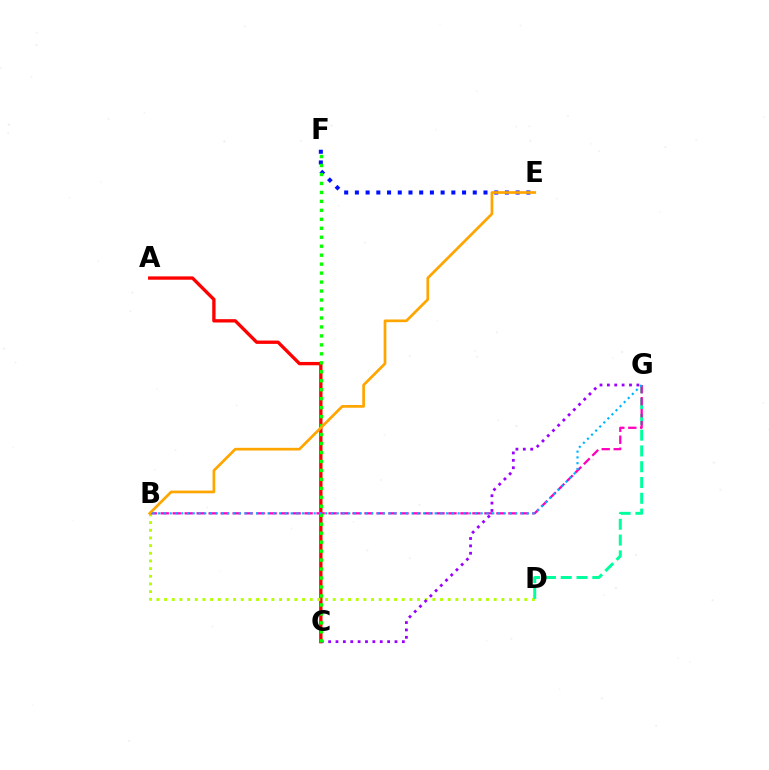{('A', 'C'): [{'color': '#ff0000', 'line_style': 'solid', 'thickness': 2.4}], ('B', 'D'): [{'color': '#b3ff00', 'line_style': 'dotted', 'thickness': 2.08}], ('E', 'F'): [{'color': '#0010ff', 'line_style': 'dotted', 'thickness': 2.91}], ('D', 'G'): [{'color': '#00ff9d', 'line_style': 'dashed', 'thickness': 2.15}], ('B', 'G'): [{'color': '#ff00bd', 'line_style': 'dashed', 'thickness': 1.63}, {'color': '#00b5ff', 'line_style': 'dotted', 'thickness': 1.56}], ('C', 'G'): [{'color': '#9b00ff', 'line_style': 'dotted', 'thickness': 2.0}], ('C', 'F'): [{'color': '#08ff00', 'line_style': 'dotted', 'thickness': 2.44}], ('B', 'E'): [{'color': '#ffa500', 'line_style': 'solid', 'thickness': 1.95}]}